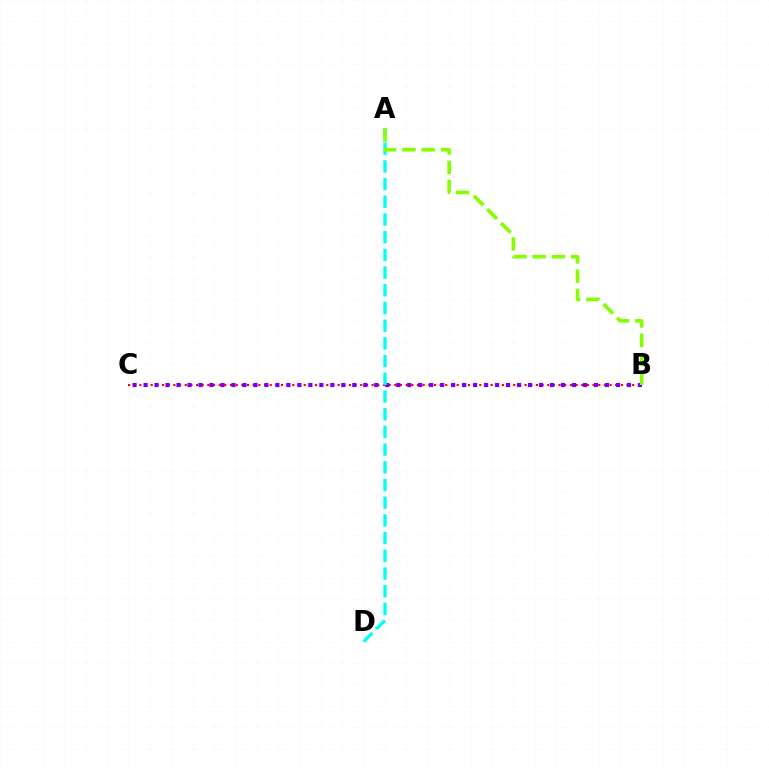{('B', 'C'): [{'color': '#ff0000', 'line_style': 'dotted', 'thickness': 1.54}, {'color': '#7200ff', 'line_style': 'dotted', 'thickness': 2.98}], ('A', 'D'): [{'color': '#00fff6', 'line_style': 'dashed', 'thickness': 2.4}], ('A', 'B'): [{'color': '#84ff00', 'line_style': 'dashed', 'thickness': 2.62}]}